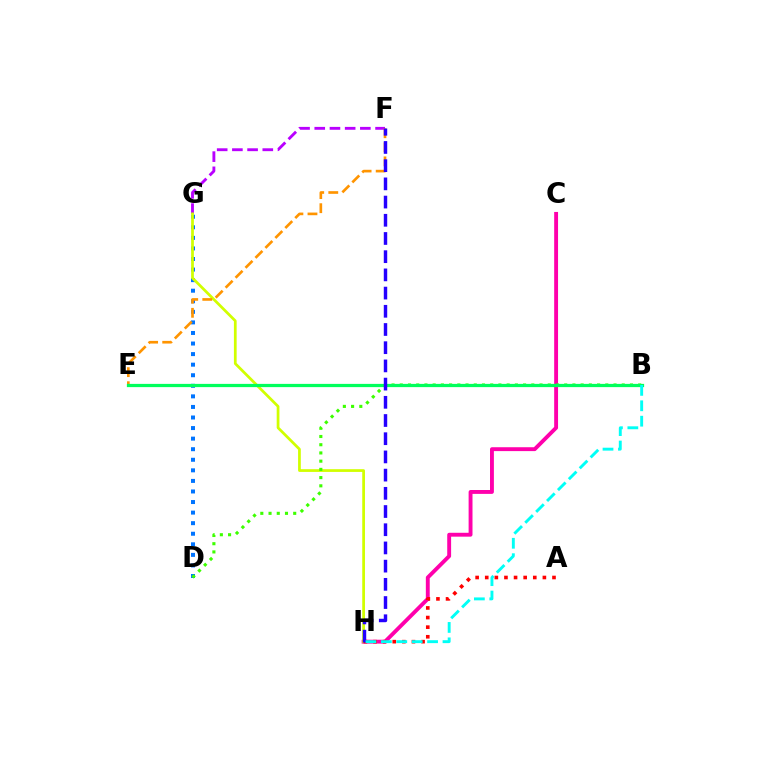{('C', 'H'): [{'color': '#ff00ac', 'line_style': 'solid', 'thickness': 2.79}], ('D', 'G'): [{'color': '#0074ff', 'line_style': 'dotted', 'thickness': 2.87}], ('F', 'G'): [{'color': '#b900ff', 'line_style': 'dashed', 'thickness': 2.07}], ('G', 'H'): [{'color': '#d1ff00', 'line_style': 'solid', 'thickness': 1.97}], ('E', 'F'): [{'color': '#ff9400', 'line_style': 'dashed', 'thickness': 1.91}], ('B', 'D'): [{'color': '#3dff00', 'line_style': 'dotted', 'thickness': 2.23}], ('B', 'E'): [{'color': '#00ff5c', 'line_style': 'solid', 'thickness': 2.33}], ('A', 'H'): [{'color': '#ff0000', 'line_style': 'dotted', 'thickness': 2.61}], ('F', 'H'): [{'color': '#2500ff', 'line_style': 'dashed', 'thickness': 2.47}], ('B', 'H'): [{'color': '#00fff6', 'line_style': 'dashed', 'thickness': 2.09}]}